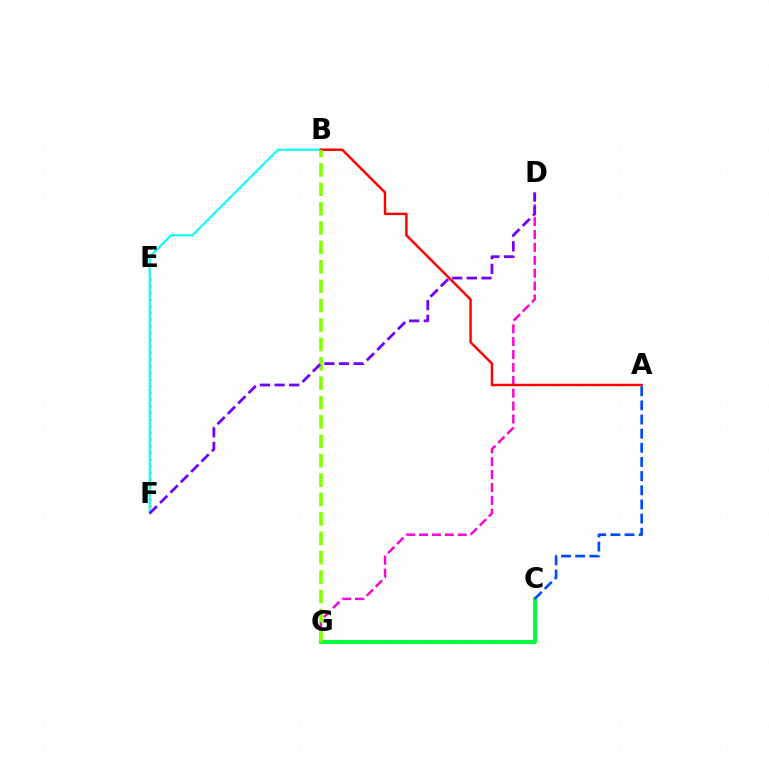{('C', 'G'): [{'color': '#00ff39', 'line_style': 'solid', 'thickness': 2.81}], ('D', 'G'): [{'color': '#ff00cf', 'line_style': 'dashed', 'thickness': 1.75}], ('E', 'F'): [{'color': '#ffbd00', 'line_style': 'dotted', 'thickness': 1.81}], ('B', 'F'): [{'color': '#00fff6', 'line_style': 'solid', 'thickness': 1.51}], ('A', 'B'): [{'color': '#ff0000', 'line_style': 'solid', 'thickness': 1.77}], ('A', 'C'): [{'color': '#004bff', 'line_style': 'dashed', 'thickness': 1.92}], ('B', 'G'): [{'color': '#84ff00', 'line_style': 'dashed', 'thickness': 2.63}], ('D', 'F'): [{'color': '#7200ff', 'line_style': 'dashed', 'thickness': 1.99}]}